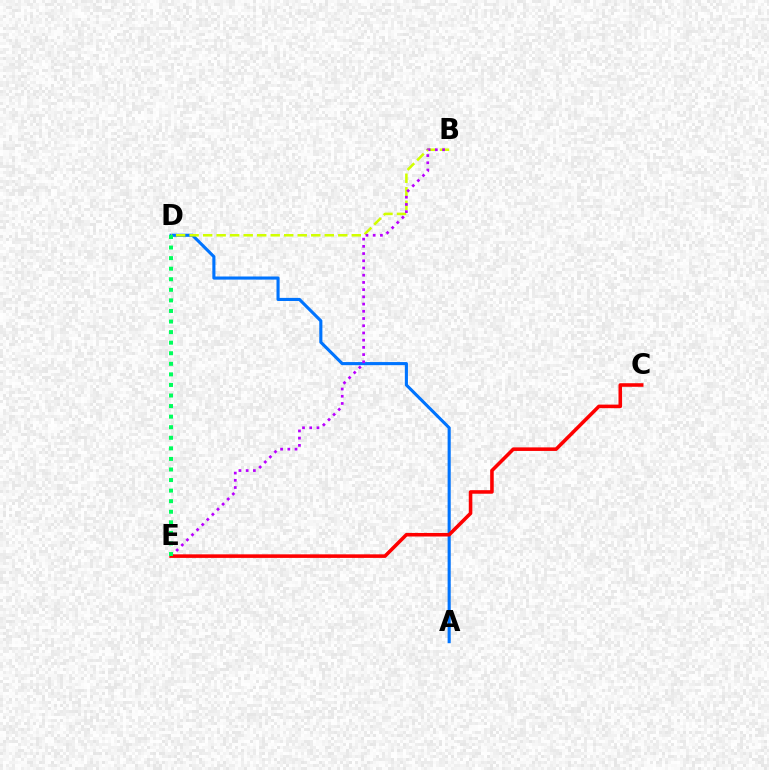{('A', 'D'): [{'color': '#0074ff', 'line_style': 'solid', 'thickness': 2.24}], ('B', 'D'): [{'color': '#d1ff00', 'line_style': 'dashed', 'thickness': 1.84}], ('B', 'E'): [{'color': '#b900ff', 'line_style': 'dotted', 'thickness': 1.96}], ('C', 'E'): [{'color': '#ff0000', 'line_style': 'solid', 'thickness': 2.56}], ('D', 'E'): [{'color': '#00ff5c', 'line_style': 'dotted', 'thickness': 2.87}]}